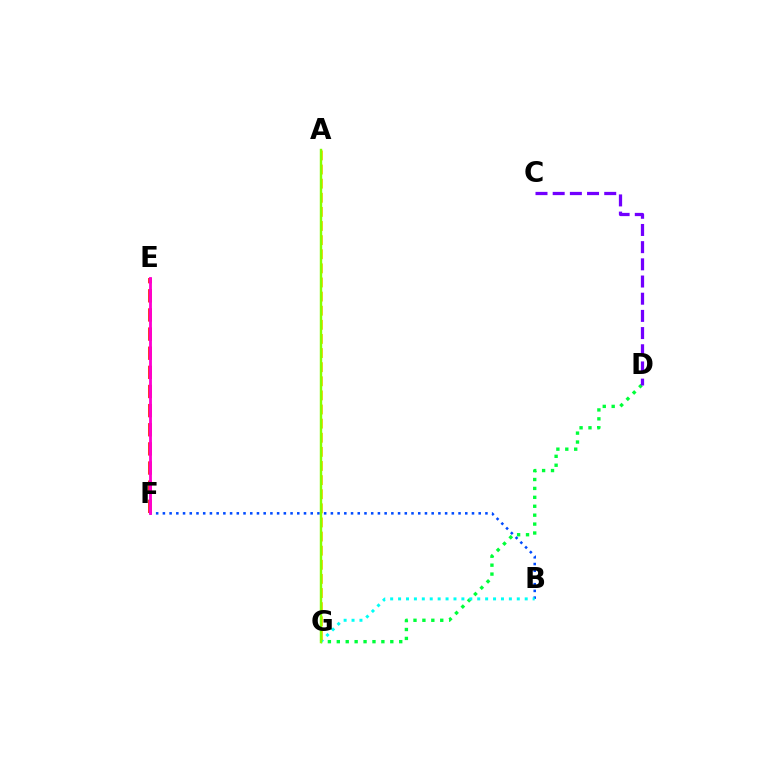{('E', 'F'): [{'color': '#ff0000', 'line_style': 'dashed', 'thickness': 2.6}, {'color': '#ff00cf', 'line_style': 'solid', 'thickness': 2.03}], ('D', 'G'): [{'color': '#00ff39', 'line_style': 'dotted', 'thickness': 2.42}], ('C', 'D'): [{'color': '#7200ff', 'line_style': 'dashed', 'thickness': 2.33}], ('B', 'F'): [{'color': '#004bff', 'line_style': 'dotted', 'thickness': 1.83}], ('B', 'G'): [{'color': '#00fff6', 'line_style': 'dotted', 'thickness': 2.15}], ('A', 'G'): [{'color': '#ffbd00', 'line_style': 'dashed', 'thickness': 1.92}, {'color': '#84ff00', 'line_style': 'solid', 'thickness': 1.74}]}